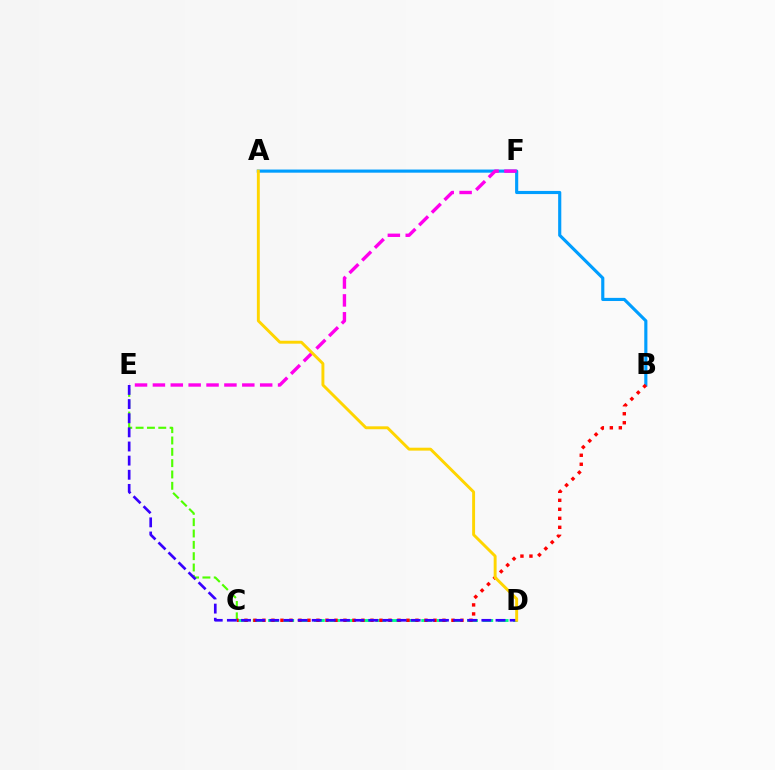{('A', 'B'): [{'color': '#009eff', 'line_style': 'solid', 'thickness': 2.26}], ('E', 'F'): [{'color': '#ff00ed', 'line_style': 'dashed', 'thickness': 2.43}], ('C', 'E'): [{'color': '#4fff00', 'line_style': 'dashed', 'thickness': 1.54}], ('C', 'D'): [{'color': '#00ff86', 'line_style': 'dashed', 'thickness': 2.08}], ('B', 'C'): [{'color': '#ff0000', 'line_style': 'dotted', 'thickness': 2.45}], ('D', 'E'): [{'color': '#3700ff', 'line_style': 'dashed', 'thickness': 1.92}], ('A', 'D'): [{'color': '#ffd500', 'line_style': 'solid', 'thickness': 2.1}]}